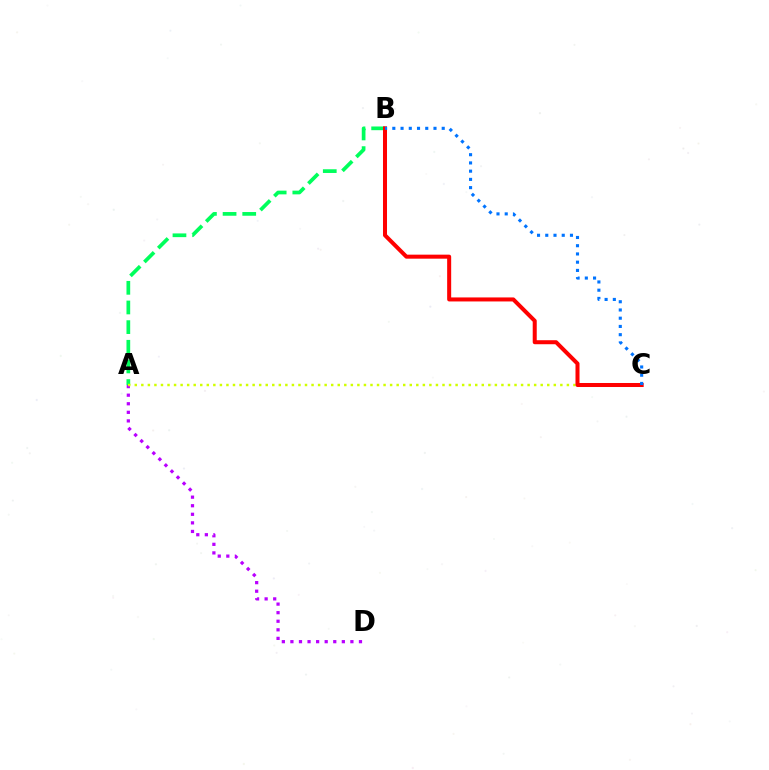{('A', 'D'): [{'color': '#b900ff', 'line_style': 'dotted', 'thickness': 2.33}], ('A', 'B'): [{'color': '#00ff5c', 'line_style': 'dashed', 'thickness': 2.67}], ('A', 'C'): [{'color': '#d1ff00', 'line_style': 'dotted', 'thickness': 1.78}], ('B', 'C'): [{'color': '#ff0000', 'line_style': 'solid', 'thickness': 2.89}, {'color': '#0074ff', 'line_style': 'dotted', 'thickness': 2.24}]}